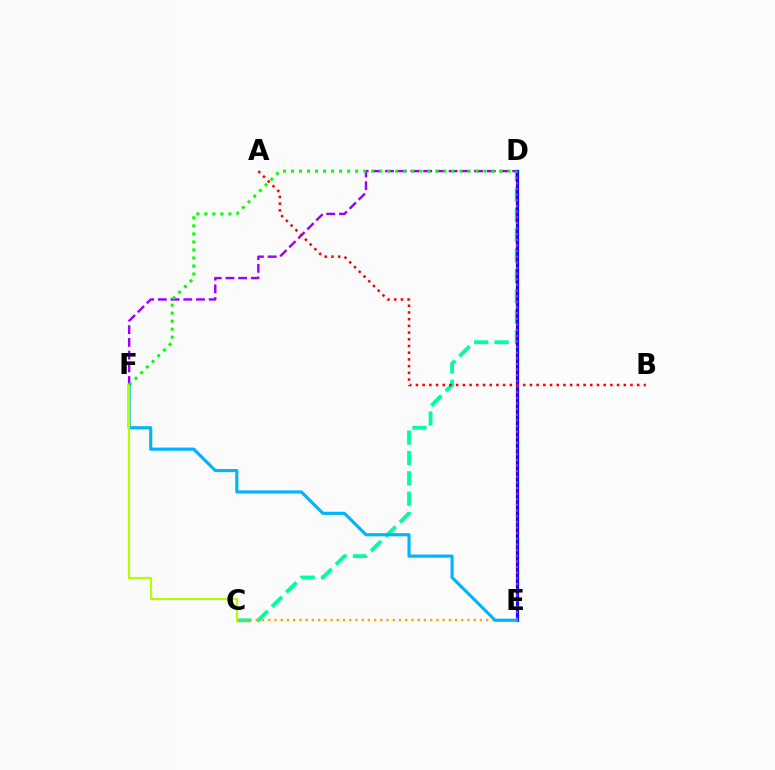{('C', 'D'): [{'color': '#00ff9d', 'line_style': 'dashed', 'thickness': 2.76}], ('D', 'F'): [{'color': '#9b00ff', 'line_style': 'dashed', 'thickness': 1.73}, {'color': '#08ff00', 'line_style': 'dotted', 'thickness': 2.18}], ('D', 'E'): [{'color': '#0010ff', 'line_style': 'solid', 'thickness': 2.32}, {'color': '#ff00bd', 'line_style': 'dotted', 'thickness': 1.53}], ('C', 'E'): [{'color': '#ffa500', 'line_style': 'dotted', 'thickness': 1.69}], ('E', 'F'): [{'color': '#00b5ff', 'line_style': 'solid', 'thickness': 2.27}], ('A', 'B'): [{'color': '#ff0000', 'line_style': 'dotted', 'thickness': 1.82}], ('C', 'F'): [{'color': '#b3ff00', 'line_style': 'solid', 'thickness': 1.54}]}